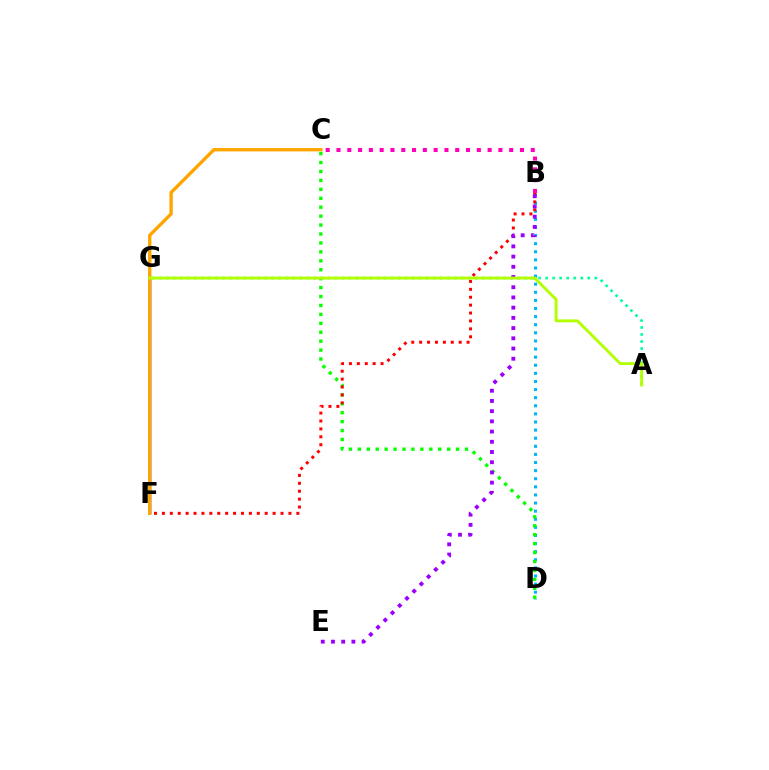{('F', 'G'): [{'color': '#0010ff', 'line_style': 'solid', 'thickness': 1.79}], ('B', 'D'): [{'color': '#00b5ff', 'line_style': 'dotted', 'thickness': 2.2}], ('C', 'D'): [{'color': '#08ff00', 'line_style': 'dotted', 'thickness': 2.43}], ('A', 'G'): [{'color': '#00ff9d', 'line_style': 'dotted', 'thickness': 1.91}, {'color': '#b3ff00', 'line_style': 'solid', 'thickness': 2.08}], ('C', 'F'): [{'color': '#ffa500', 'line_style': 'solid', 'thickness': 2.43}], ('B', 'F'): [{'color': '#ff0000', 'line_style': 'dotted', 'thickness': 2.15}], ('B', 'E'): [{'color': '#9b00ff', 'line_style': 'dotted', 'thickness': 2.78}], ('B', 'C'): [{'color': '#ff00bd', 'line_style': 'dotted', 'thickness': 2.93}]}